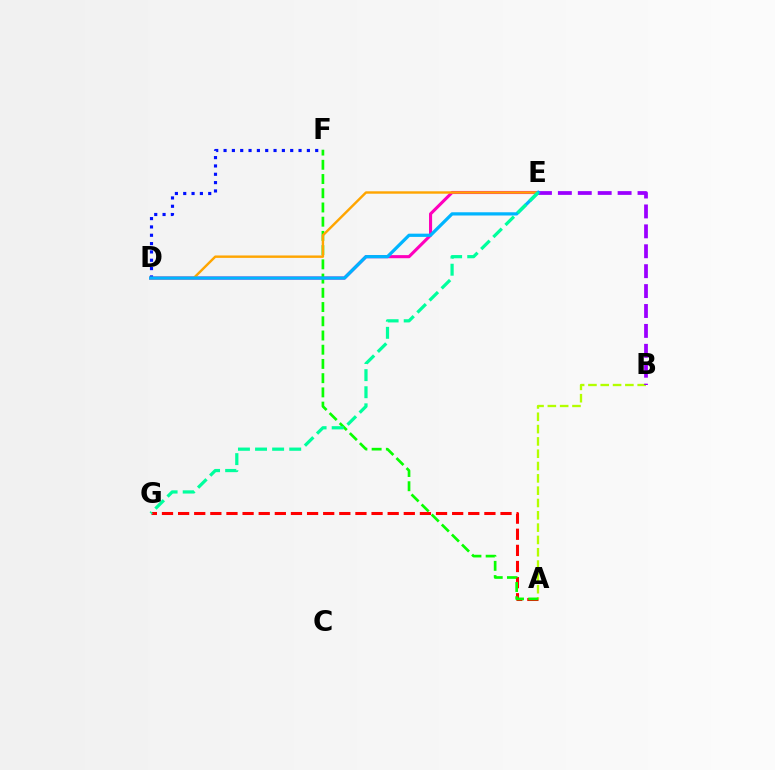{('A', 'G'): [{'color': '#ff0000', 'line_style': 'dashed', 'thickness': 2.19}], ('D', 'E'): [{'color': '#ff00bd', 'line_style': 'solid', 'thickness': 2.23}, {'color': '#ffa500', 'line_style': 'solid', 'thickness': 1.74}, {'color': '#00b5ff', 'line_style': 'solid', 'thickness': 2.33}], ('A', 'B'): [{'color': '#b3ff00', 'line_style': 'dashed', 'thickness': 1.67}], ('A', 'F'): [{'color': '#08ff00', 'line_style': 'dashed', 'thickness': 1.93}], ('D', 'F'): [{'color': '#0010ff', 'line_style': 'dotted', 'thickness': 2.26}], ('B', 'E'): [{'color': '#9b00ff', 'line_style': 'dashed', 'thickness': 2.71}], ('E', 'G'): [{'color': '#00ff9d', 'line_style': 'dashed', 'thickness': 2.32}]}